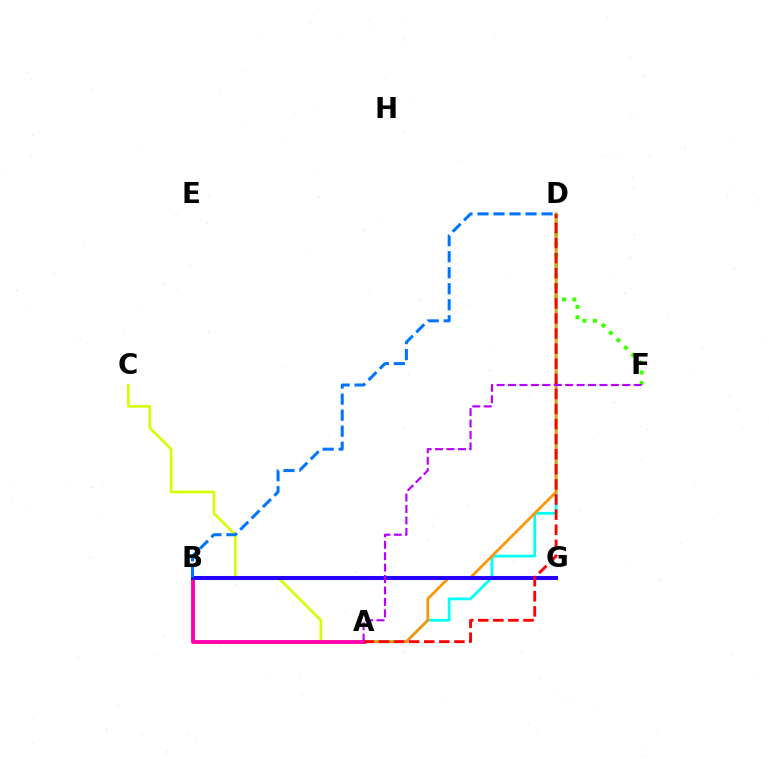{('B', 'G'): [{'color': '#00ff5c', 'line_style': 'dashed', 'thickness': 1.86}, {'color': '#2500ff', 'line_style': 'solid', 'thickness': 2.91}], ('D', 'F'): [{'color': '#3dff00', 'line_style': 'dotted', 'thickness': 2.85}], ('A', 'D'): [{'color': '#00fff6', 'line_style': 'solid', 'thickness': 1.98}, {'color': '#ff9400', 'line_style': 'solid', 'thickness': 1.94}, {'color': '#ff0000', 'line_style': 'dashed', 'thickness': 2.05}], ('A', 'C'): [{'color': '#d1ff00', 'line_style': 'solid', 'thickness': 1.89}], ('A', 'B'): [{'color': '#ff00ac', 'line_style': 'solid', 'thickness': 2.77}], ('A', 'F'): [{'color': '#b900ff', 'line_style': 'dashed', 'thickness': 1.55}], ('B', 'D'): [{'color': '#0074ff', 'line_style': 'dashed', 'thickness': 2.18}]}